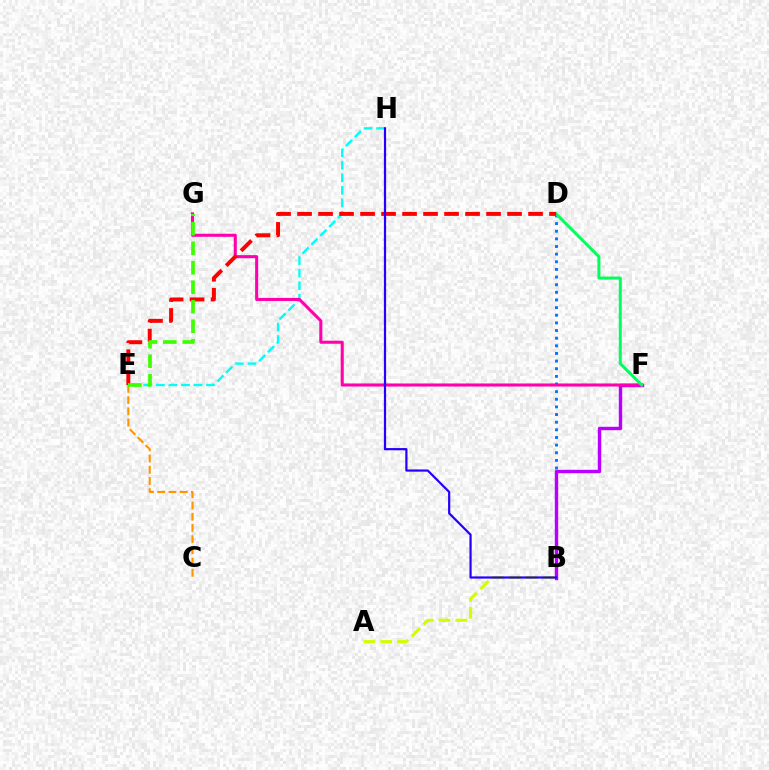{('E', 'H'): [{'color': '#00fff6', 'line_style': 'dashed', 'thickness': 1.71}], ('B', 'D'): [{'color': '#0074ff', 'line_style': 'dotted', 'thickness': 2.08}], ('B', 'F'): [{'color': '#b900ff', 'line_style': 'solid', 'thickness': 2.45}], ('A', 'B'): [{'color': '#d1ff00', 'line_style': 'dashed', 'thickness': 2.28}], ('C', 'E'): [{'color': '#ff9400', 'line_style': 'dashed', 'thickness': 1.52}], ('F', 'G'): [{'color': '#ff00ac', 'line_style': 'solid', 'thickness': 2.2}], ('D', 'F'): [{'color': '#00ff5c', 'line_style': 'solid', 'thickness': 2.15}], ('D', 'E'): [{'color': '#ff0000', 'line_style': 'dashed', 'thickness': 2.85}], ('E', 'G'): [{'color': '#3dff00', 'line_style': 'dashed', 'thickness': 2.65}], ('B', 'H'): [{'color': '#2500ff', 'line_style': 'solid', 'thickness': 1.59}]}